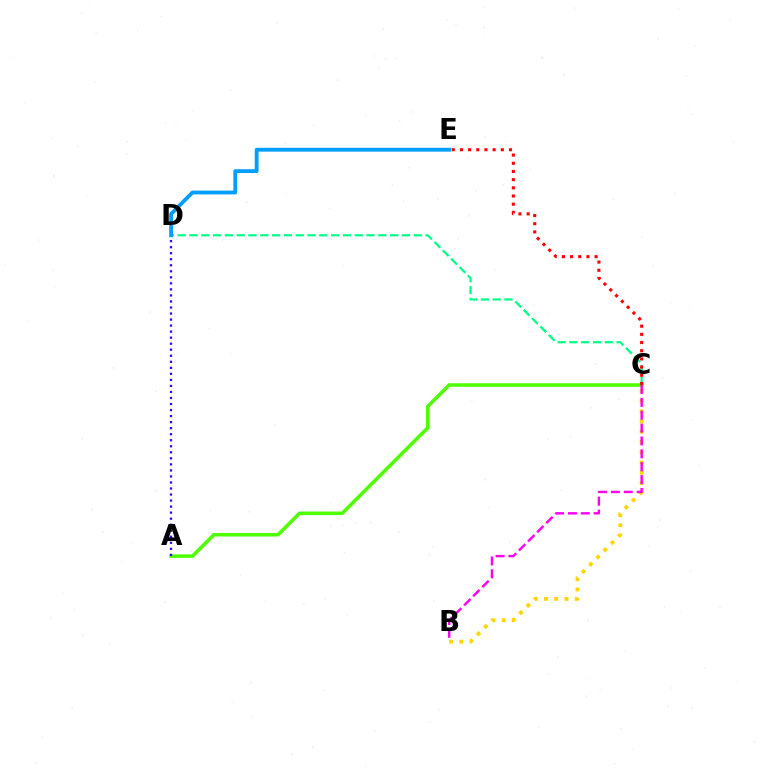{('A', 'C'): [{'color': '#4fff00', 'line_style': 'solid', 'thickness': 2.56}], ('C', 'D'): [{'color': '#00ff86', 'line_style': 'dashed', 'thickness': 1.6}], ('A', 'D'): [{'color': '#3700ff', 'line_style': 'dotted', 'thickness': 1.64}], ('D', 'E'): [{'color': '#009eff', 'line_style': 'solid', 'thickness': 2.75}], ('B', 'C'): [{'color': '#ffd500', 'line_style': 'dotted', 'thickness': 2.78}, {'color': '#ff00ed', 'line_style': 'dashed', 'thickness': 1.75}], ('C', 'E'): [{'color': '#ff0000', 'line_style': 'dotted', 'thickness': 2.22}]}